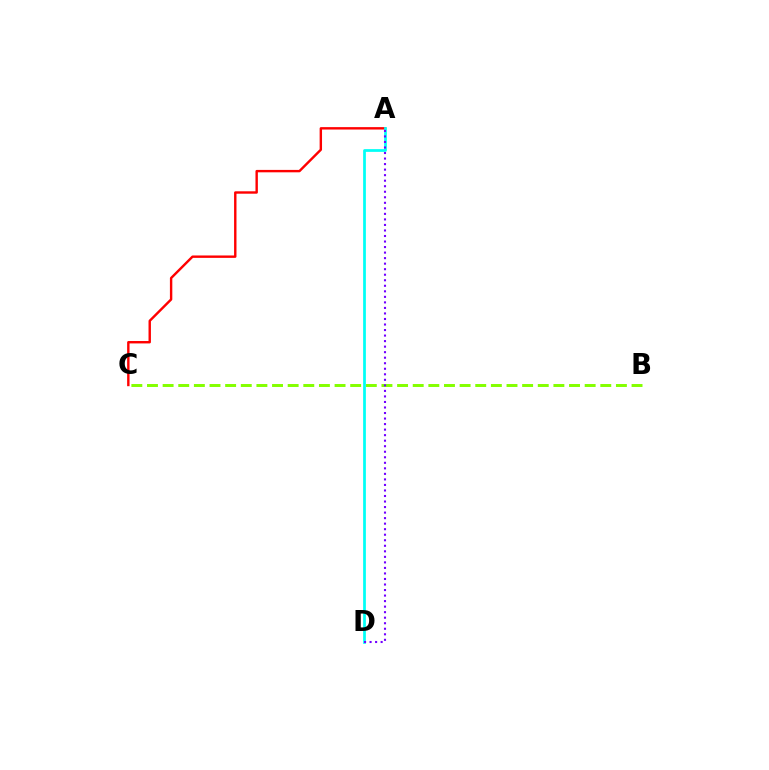{('A', 'C'): [{'color': '#ff0000', 'line_style': 'solid', 'thickness': 1.73}], ('B', 'C'): [{'color': '#84ff00', 'line_style': 'dashed', 'thickness': 2.12}], ('A', 'D'): [{'color': '#00fff6', 'line_style': 'solid', 'thickness': 1.97}, {'color': '#7200ff', 'line_style': 'dotted', 'thickness': 1.5}]}